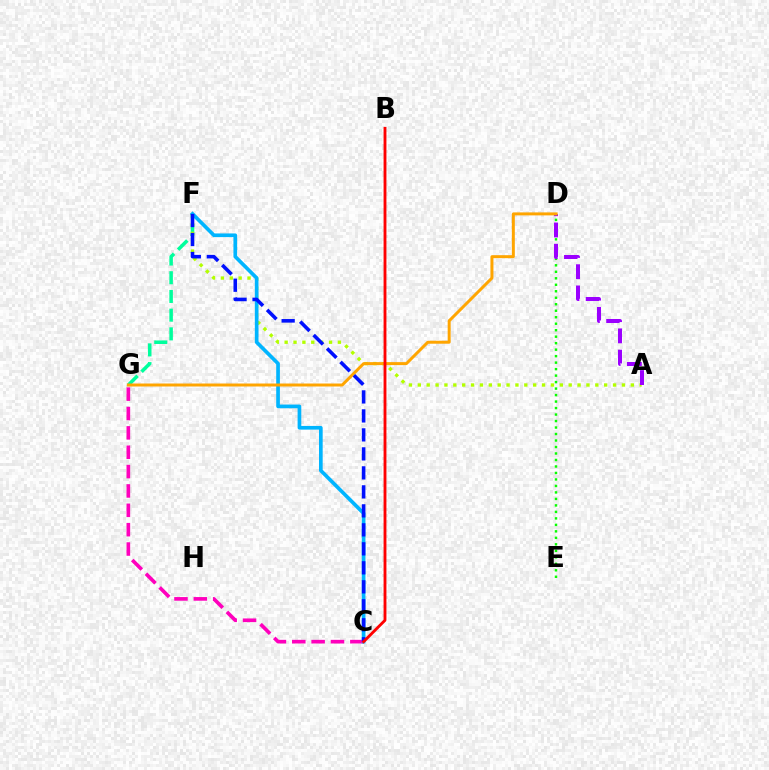{('F', 'G'): [{'color': '#00ff9d', 'line_style': 'dashed', 'thickness': 2.54}], ('A', 'F'): [{'color': '#b3ff00', 'line_style': 'dotted', 'thickness': 2.41}], ('D', 'E'): [{'color': '#08ff00', 'line_style': 'dotted', 'thickness': 1.76}], ('A', 'D'): [{'color': '#9b00ff', 'line_style': 'dashed', 'thickness': 2.88}], ('C', 'G'): [{'color': '#ff00bd', 'line_style': 'dashed', 'thickness': 2.63}], ('C', 'F'): [{'color': '#00b5ff', 'line_style': 'solid', 'thickness': 2.65}, {'color': '#0010ff', 'line_style': 'dashed', 'thickness': 2.58}], ('D', 'G'): [{'color': '#ffa500', 'line_style': 'solid', 'thickness': 2.15}], ('B', 'C'): [{'color': '#ff0000', 'line_style': 'solid', 'thickness': 2.05}]}